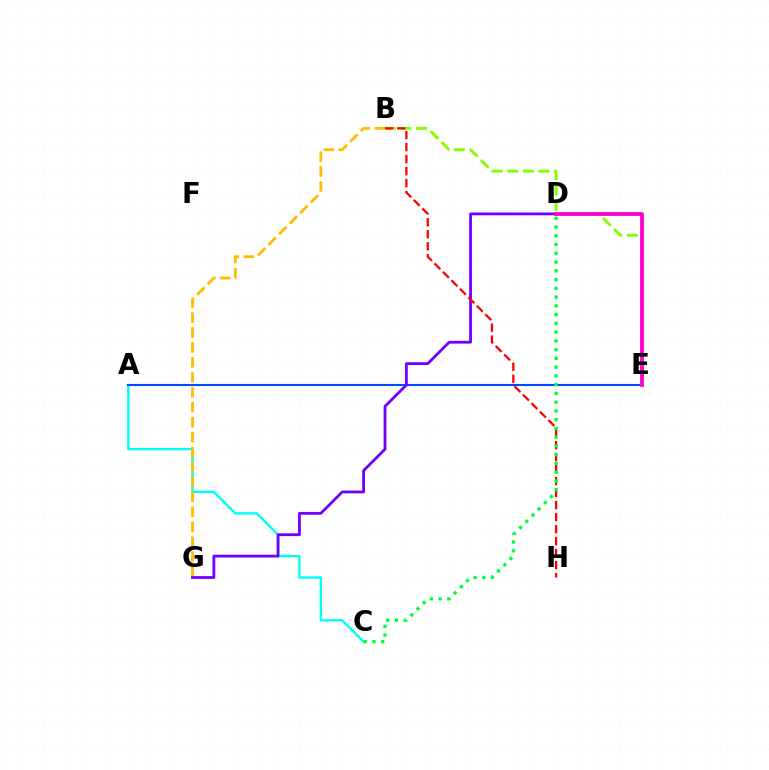{('A', 'C'): [{'color': '#00fff6', 'line_style': 'solid', 'thickness': 1.72}], ('A', 'E'): [{'color': '#004bff', 'line_style': 'solid', 'thickness': 1.51}], ('B', 'G'): [{'color': '#ffbd00', 'line_style': 'dashed', 'thickness': 2.03}], ('B', 'E'): [{'color': '#84ff00', 'line_style': 'dashed', 'thickness': 2.11}], ('D', 'G'): [{'color': '#7200ff', 'line_style': 'solid', 'thickness': 2.02}], ('B', 'H'): [{'color': '#ff0000', 'line_style': 'dashed', 'thickness': 1.63}], ('D', 'E'): [{'color': '#ff00cf', 'line_style': 'solid', 'thickness': 2.74}], ('C', 'D'): [{'color': '#00ff39', 'line_style': 'dotted', 'thickness': 2.38}]}